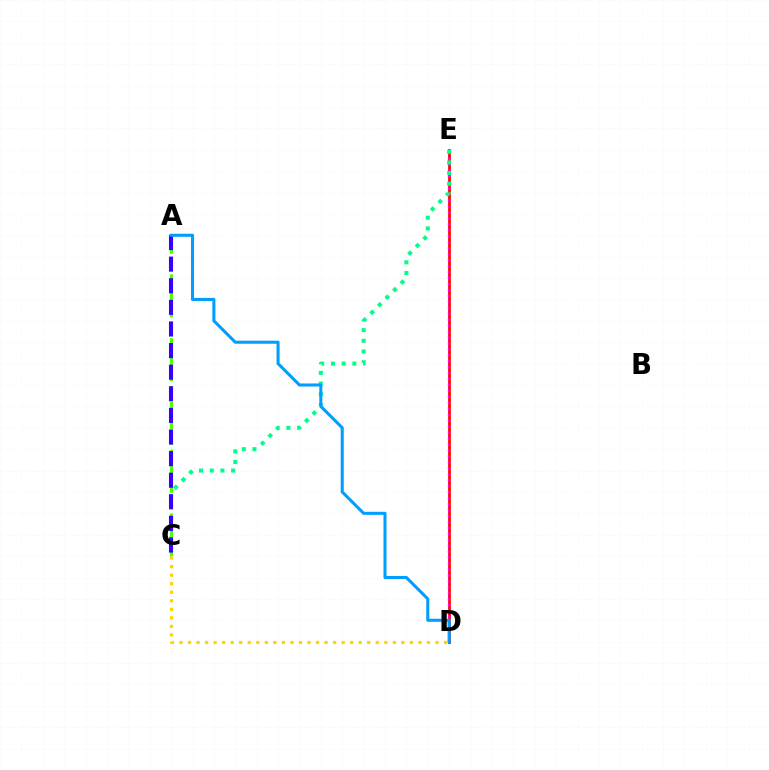{('A', 'C'): [{'color': '#4fff00', 'line_style': 'dashed', 'thickness': 2.16}, {'color': '#3700ff', 'line_style': 'dashed', 'thickness': 2.94}], ('D', 'E'): [{'color': '#ff0000', 'line_style': 'solid', 'thickness': 1.95}, {'color': '#ff00ed', 'line_style': 'dotted', 'thickness': 1.62}], ('C', 'D'): [{'color': '#ffd500', 'line_style': 'dotted', 'thickness': 2.32}], ('C', 'E'): [{'color': '#00ff86', 'line_style': 'dotted', 'thickness': 2.9}], ('A', 'D'): [{'color': '#009eff', 'line_style': 'solid', 'thickness': 2.2}]}